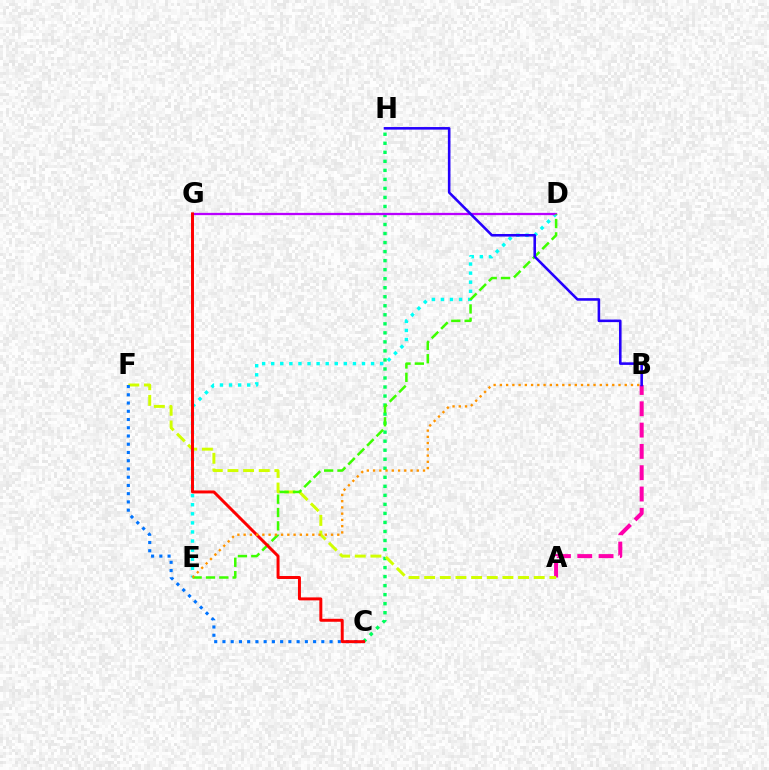{('D', 'E'): [{'color': '#00fff6', 'line_style': 'dotted', 'thickness': 2.47}, {'color': '#3dff00', 'line_style': 'dashed', 'thickness': 1.81}], ('C', 'H'): [{'color': '#00ff5c', 'line_style': 'dotted', 'thickness': 2.45}], ('D', 'G'): [{'color': '#b900ff', 'line_style': 'solid', 'thickness': 1.64}], ('A', 'B'): [{'color': '#ff00ac', 'line_style': 'dashed', 'thickness': 2.89}], ('A', 'F'): [{'color': '#d1ff00', 'line_style': 'dashed', 'thickness': 2.13}], ('C', 'F'): [{'color': '#0074ff', 'line_style': 'dotted', 'thickness': 2.24}], ('B', 'H'): [{'color': '#2500ff', 'line_style': 'solid', 'thickness': 1.86}], ('C', 'G'): [{'color': '#ff0000', 'line_style': 'solid', 'thickness': 2.14}], ('B', 'E'): [{'color': '#ff9400', 'line_style': 'dotted', 'thickness': 1.7}]}